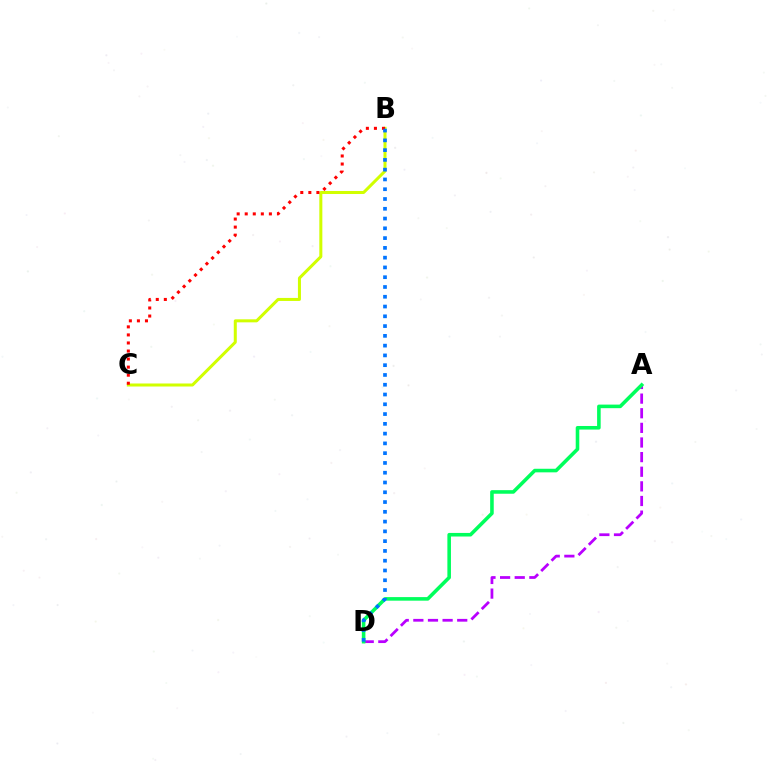{('A', 'D'): [{'color': '#b900ff', 'line_style': 'dashed', 'thickness': 1.99}, {'color': '#00ff5c', 'line_style': 'solid', 'thickness': 2.57}], ('B', 'C'): [{'color': '#d1ff00', 'line_style': 'solid', 'thickness': 2.18}, {'color': '#ff0000', 'line_style': 'dotted', 'thickness': 2.19}], ('B', 'D'): [{'color': '#0074ff', 'line_style': 'dotted', 'thickness': 2.66}]}